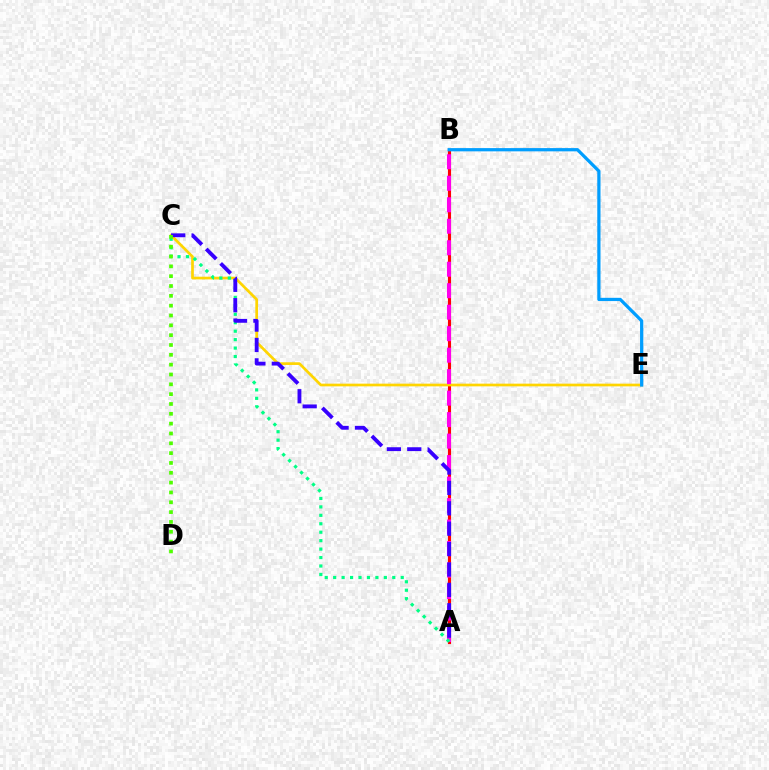{('A', 'B'): [{'color': '#ff0000', 'line_style': 'solid', 'thickness': 2.25}, {'color': '#ff00ed', 'line_style': 'dashed', 'thickness': 2.92}], ('C', 'E'): [{'color': '#ffd500', 'line_style': 'solid', 'thickness': 1.94}], ('A', 'C'): [{'color': '#00ff86', 'line_style': 'dotted', 'thickness': 2.29}, {'color': '#3700ff', 'line_style': 'dashed', 'thickness': 2.77}], ('B', 'E'): [{'color': '#009eff', 'line_style': 'solid', 'thickness': 2.33}], ('C', 'D'): [{'color': '#4fff00', 'line_style': 'dotted', 'thickness': 2.67}]}